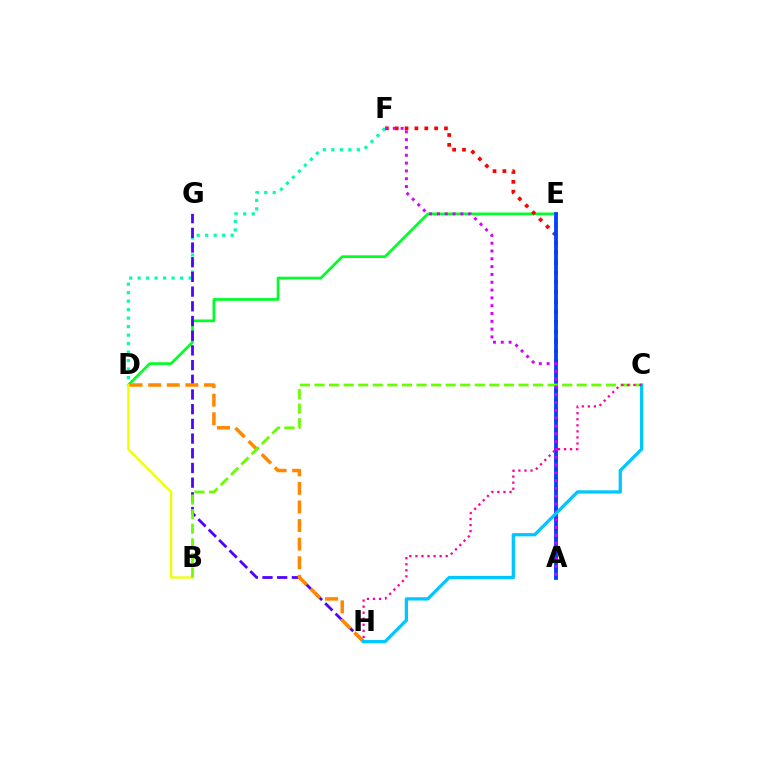{('D', 'E'): [{'color': '#00ff27', 'line_style': 'solid', 'thickness': 1.95}], ('A', 'F'): [{'color': '#ff0000', 'line_style': 'dotted', 'thickness': 2.68}, {'color': '#d600ff', 'line_style': 'dotted', 'thickness': 2.12}], ('D', 'F'): [{'color': '#00ffaf', 'line_style': 'dotted', 'thickness': 2.31}], ('B', 'D'): [{'color': '#eeff00', 'line_style': 'solid', 'thickness': 1.63}], ('G', 'H'): [{'color': '#4f00ff', 'line_style': 'dashed', 'thickness': 2.0}], ('D', 'H'): [{'color': '#ff8800', 'line_style': 'dashed', 'thickness': 2.53}], ('A', 'E'): [{'color': '#003fff', 'line_style': 'solid', 'thickness': 2.74}], ('B', 'C'): [{'color': '#66ff00', 'line_style': 'dashed', 'thickness': 1.98}], ('C', 'H'): [{'color': '#00c7ff', 'line_style': 'solid', 'thickness': 2.36}, {'color': '#ff00a0', 'line_style': 'dotted', 'thickness': 1.64}]}